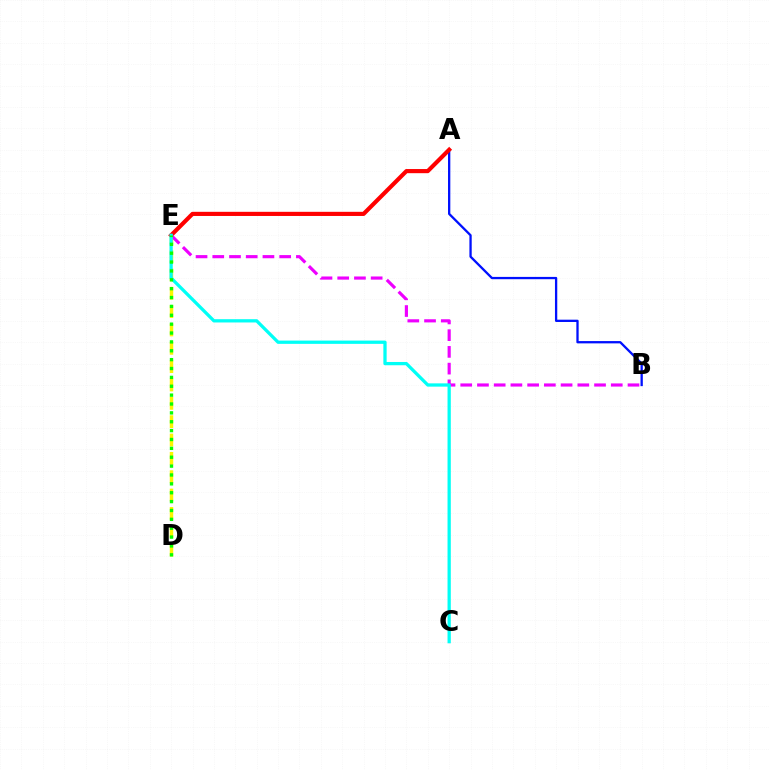{('D', 'E'): [{'color': '#fcf500', 'line_style': 'dashed', 'thickness': 2.49}, {'color': '#08ff00', 'line_style': 'dotted', 'thickness': 2.41}], ('A', 'B'): [{'color': '#0010ff', 'line_style': 'solid', 'thickness': 1.65}], ('A', 'E'): [{'color': '#ff0000', 'line_style': 'solid', 'thickness': 2.98}], ('B', 'E'): [{'color': '#ee00ff', 'line_style': 'dashed', 'thickness': 2.27}], ('C', 'E'): [{'color': '#00fff6', 'line_style': 'solid', 'thickness': 2.35}]}